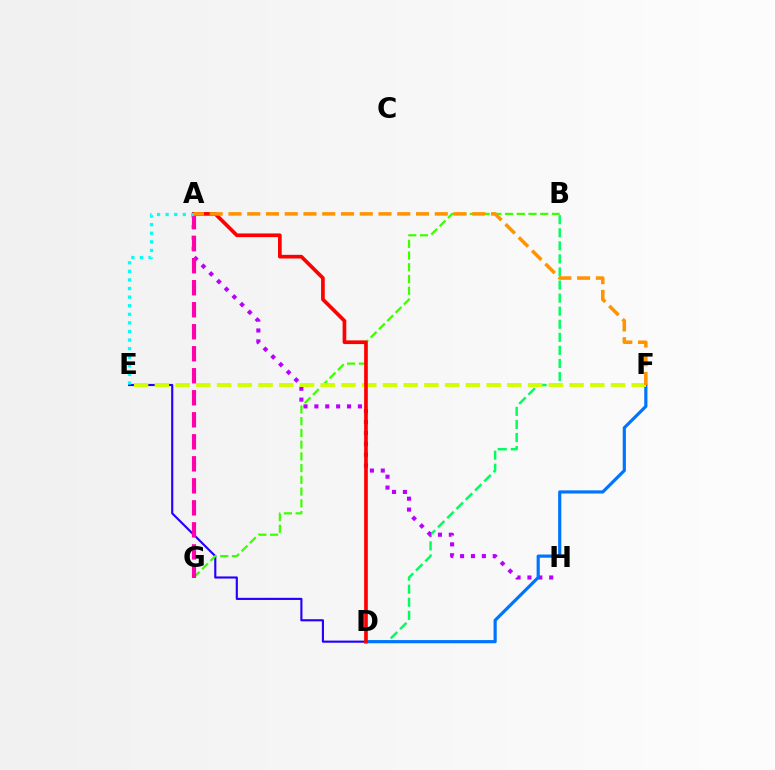{('B', 'D'): [{'color': '#00ff5c', 'line_style': 'dashed', 'thickness': 1.78}], ('D', 'E'): [{'color': '#2500ff', 'line_style': 'solid', 'thickness': 1.54}], ('A', 'H'): [{'color': '#b900ff', 'line_style': 'dotted', 'thickness': 2.96}], ('D', 'F'): [{'color': '#0074ff', 'line_style': 'solid', 'thickness': 2.29}], ('B', 'G'): [{'color': '#3dff00', 'line_style': 'dashed', 'thickness': 1.59}], ('E', 'F'): [{'color': '#d1ff00', 'line_style': 'dashed', 'thickness': 2.82}], ('A', 'G'): [{'color': '#ff00ac', 'line_style': 'dashed', 'thickness': 2.99}], ('A', 'D'): [{'color': '#ff0000', 'line_style': 'solid', 'thickness': 2.65}], ('A', 'E'): [{'color': '#00fff6', 'line_style': 'dotted', 'thickness': 2.33}], ('A', 'F'): [{'color': '#ff9400', 'line_style': 'dashed', 'thickness': 2.55}]}